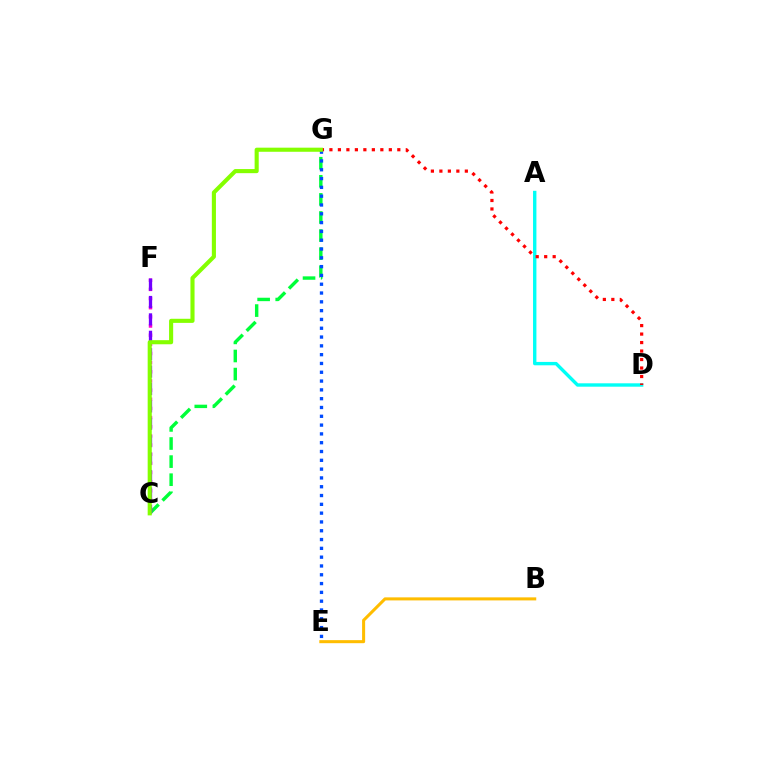{('C', 'G'): [{'color': '#00ff39', 'line_style': 'dashed', 'thickness': 2.46}, {'color': '#84ff00', 'line_style': 'solid', 'thickness': 2.95}], ('C', 'F'): [{'color': '#ff00cf', 'line_style': 'dotted', 'thickness': 2.49}, {'color': '#7200ff', 'line_style': 'dashed', 'thickness': 2.36}], ('A', 'D'): [{'color': '#00fff6', 'line_style': 'solid', 'thickness': 2.43}], ('D', 'G'): [{'color': '#ff0000', 'line_style': 'dotted', 'thickness': 2.31}], ('E', 'G'): [{'color': '#004bff', 'line_style': 'dotted', 'thickness': 2.39}], ('B', 'E'): [{'color': '#ffbd00', 'line_style': 'solid', 'thickness': 2.19}]}